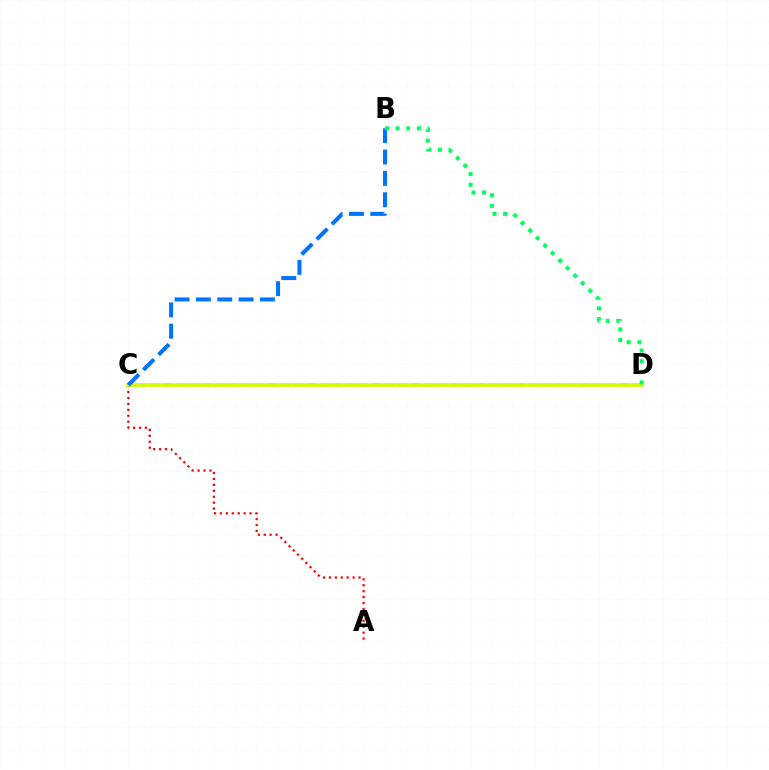{('C', 'D'): [{'color': '#b900ff', 'line_style': 'dashed', 'thickness': 1.77}, {'color': '#d1ff00', 'line_style': 'solid', 'thickness': 2.59}], ('A', 'C'): [{'color': '#ff0000', 'line_style': 'dotted', 'thickness': 1.61}], ('B', 'C'): [{'color': '#0074ff', 'line_style': 'dashed', 'thickness': 2.9}], ('B', 'D'): [{'color': '#00ff5c', 'line_style': 'dotted', 'thickness': 2.89}]}